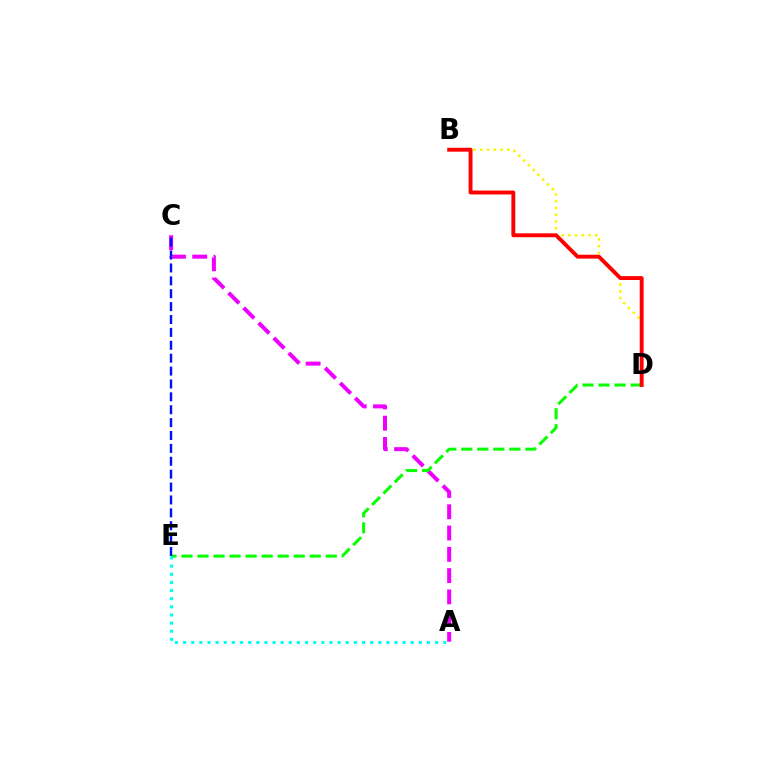{('A', 'C'): [{'color': '#ee00ff', 'line_style': 'dashed', 'thickness': 2.89}], ('B', 'D'): [{'color': '#fcf500', 'line_style': 'dotted', 'thickness': 1.83}, {'color': '#ff0000', 'line_style': 'solid', 'thickness': 2.81}], ('D', 'E'): [{'color': '#08ff00', 'line_style': 'dashed', 'thickness': 2.18}], ('C', 'E'): [{'color': '#0010ff', 'line_style': 'dashed', 'thickness': 1.75}], ('A', 'E'): [{'color': '#00fff6', 'line_style': 'dotted', 'thickness': 2.21}]}